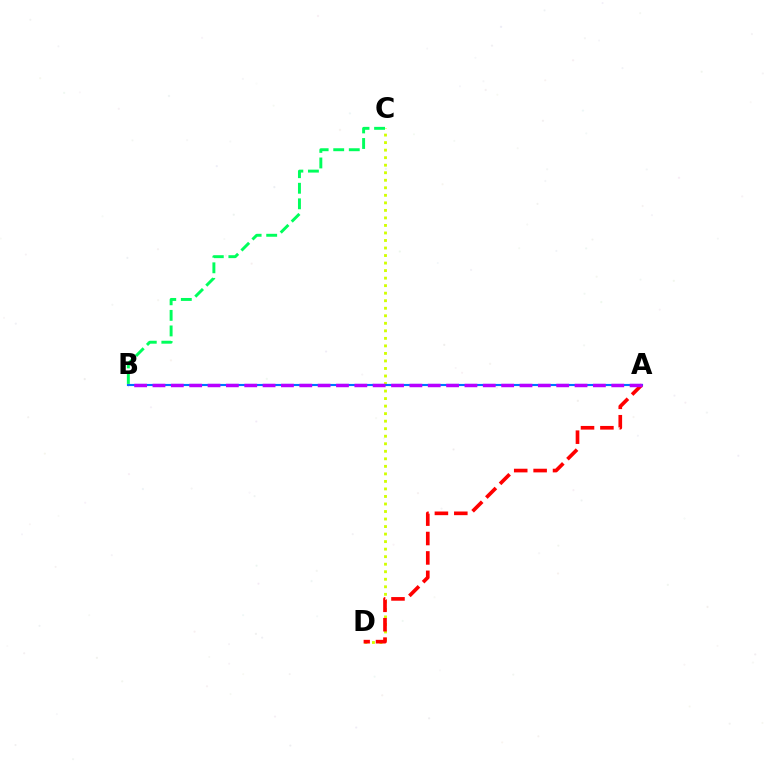{('C', 'D'): [{'color': '#d1ff00', 'line_style': 'dotted', 'thickness': 2.05}], ('A', 'B'): [{'color': '#0074ff', 'line_style': 'solid', 'thickness': 1.53}, {'color': '#b900ff', 'line_style': 'dashed', 'thickness': 2.49}], ('A', 'D'): [{'color': '#ff0000', 'line_style': 'dashed', 'thickness': 2.64}], ('B', 'C'): [{'color': '#00ff5c', 'line_style': 'dashed', 'thickness': 2.11}]}